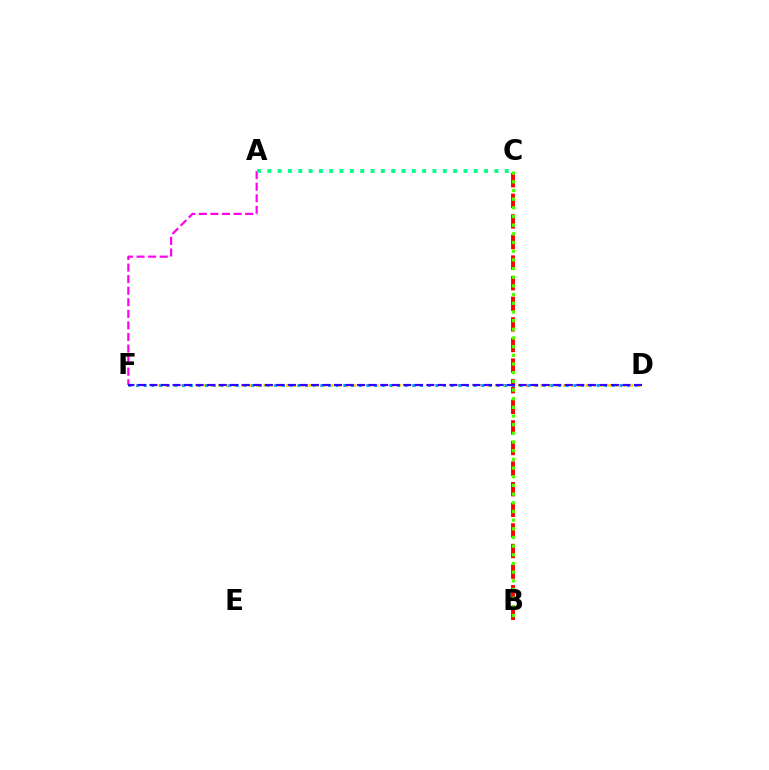{('A', 'F'): [{'color': '#ff00ed', 'line_style': 'dashed', 'thickness': 1.57}], ('B', 'C'): [{'color': '#ff0000', 'line_style': 'dashed', 'thickness': 2.8}, {'color': '#4fff00', 'line_style': 'dotted', 'thickness': 2.36}], ('A', 'C'): [{'color': '#00ff86', 'line_style': 'dotted', 'thickness': 2.81}], ('D', 'F'): [{'color': '#ffd500', 'line_style': 'dotted', 'thickness': 2.04}, {'color': '#009eff', 'line_style': 'dotted', 'thickness': 2.08}, {'color': '#3700ff', 'line_style': 'dashed', 'thickness': 1.57}]}